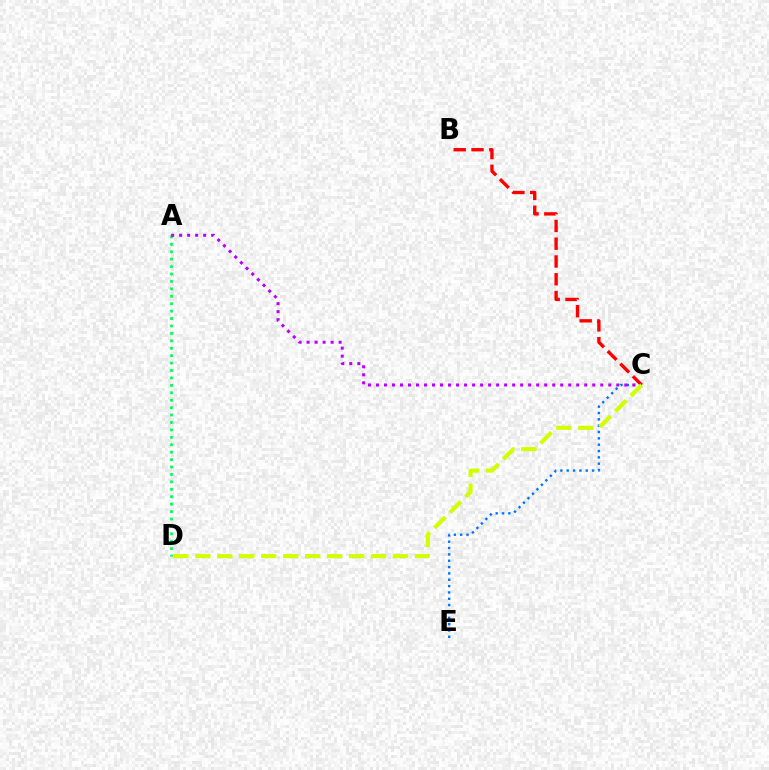{('A', 'D'): [{'color': '#00ff5c', 'line_style': 'dotted', 'thickness': 2.02}], ('C', 'E'): [{'color': '#0074ff', 'line_style': 'dotted', 'thickness': 1.72}], ('B', 'C'): [{'color': '#ff0000', 'line_style': 'dashed', 'thickness': 2.42}], ('A', 'C'): [{'color': '#b900ff', 'line_style': 'dotted', 'thickness': 2.18}], ('C', 'D'): [{'color': '#d1ff00', 'line_style': 'dashed', 'thickness': 2.98}]}